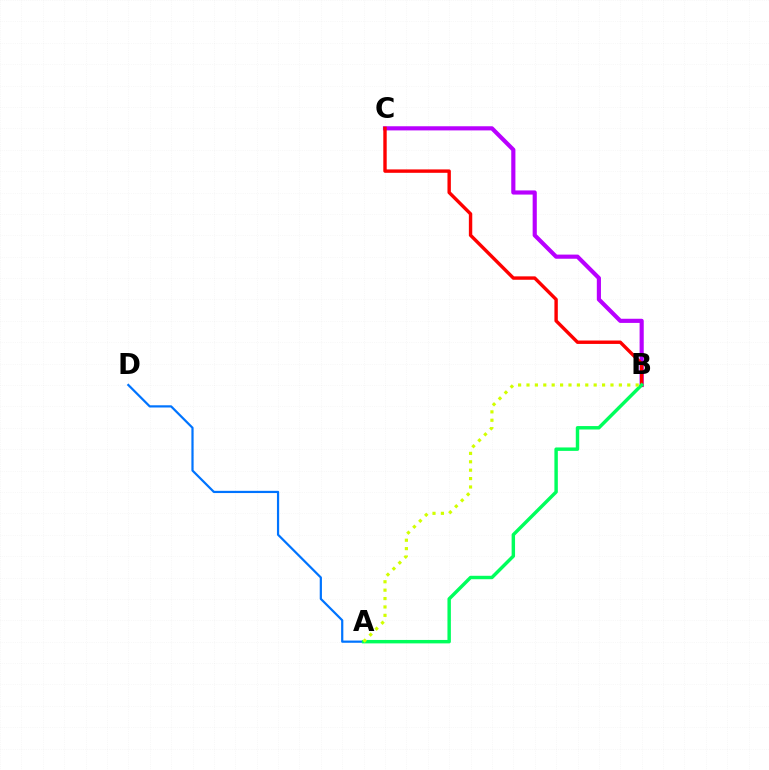{('B', 'C'): [{'color': '#b900ff', 'line_style': 'solid', 'thickness': 2.99}, {'color': '#ff0000', 'line_style': 'solid', 'thickness': 2.45}], ('A', 'D'): [{'color': '#0074ff', 'line_style': 'solid', 'thickness': 1.59}], ('A', 'B'): [{'color': '#00ff5c', 'line_style': 'solid', 'thickness': 2.47}, {'color': '#d1ff00', 'line_style': 'dotted', 'thickness': 2.28}]}